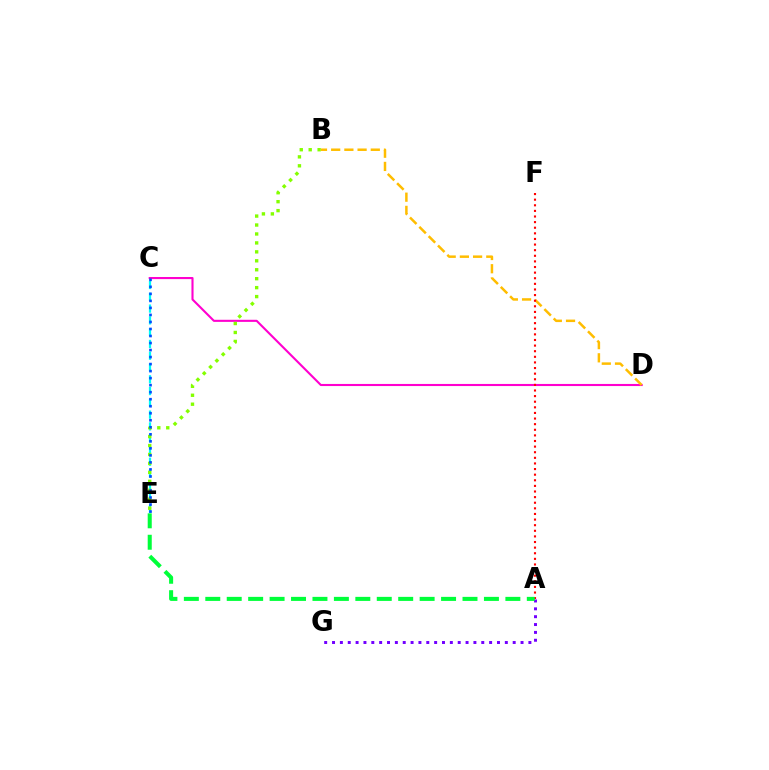{('A', 'G'): [{'color': '#7200ff', 'line_style': 'dotted', 'thickness': 2.13}], ('C', 'D'): [{'color': '#ff00cf', 'line_style': 'solid', 'thickness': 1.51}], ('C', 'E'): [{'color': '#00fff6', 'line_style': 'dashed', 'thickness': 1.6}, {'color': '#004bff', 'line_style': 'dotted', 'thickness': 1.91}], ('B', 'E'): [{'color': '#84ff00', 'line_style': 'dotted', 'thickness': 2.43}], ('B', 'D'): [{'color': '#ffbd00', 'line_style': 'dashed', 'thickness': 1.79}], ('A', 'F'): [{'color': '#ff0000', 'line_style': 'dotted', 'thickness': 1.52}], ('A', 'E'): [{'color': '#00ff39', 'line_style': 'dashed', 'thickness': 2.91}]}